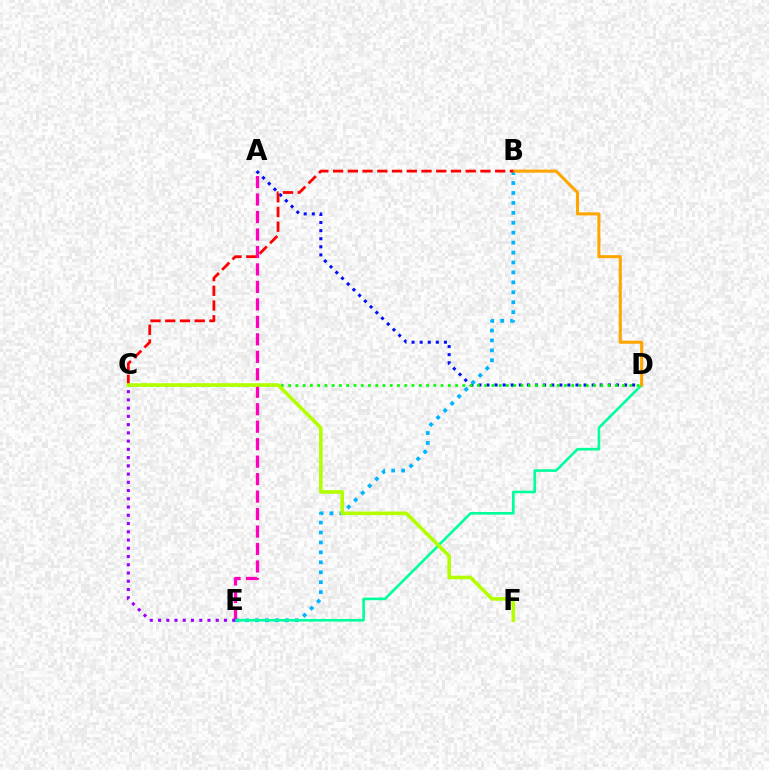{('A', 'D'): [{'color': '#0010ff', 'line_style': 'dotted', 'thickness': 2.2}], ('B', 'E'): [{'color': '#00b5ff', 'line_style': 'dotted', 'thickness': 2.7}], ('A', 'E'): [{'color': '#ff00bd', 'line_style': 'dashed', 'thickness': 2.37}], ('D', 'E'): [{'color': '#00ff9d', 'line_style': 'solid', 'thickness': 1.9}], ('C', 'E'): [{'color': '#9b00ff', 'line_style': 'dotted', 'thickness': 2.24}], ('B', 'D'): [{'color': '#ffa500', 'line_style': 'solid', 'thickness': 2.2}], ('C', 'D'): [{'color': '#08ff00', 'line_style': 'dotted', 'thickness': 1.97}], ('B', 'C'): [{'color': '#ff0000', 'line_style': 'dashed', 'thickness': 2.0}], ('C', 'F'): [{'color': '#b3ff00', 'line_style': 'solid', 'thickness': 2.6}]}